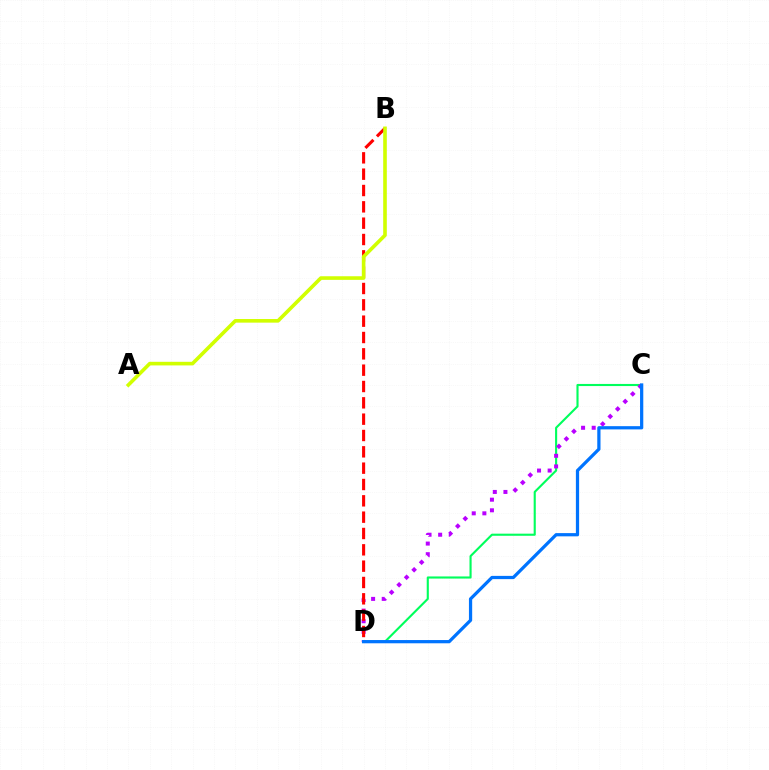{('C', 'D'): [{'color': '#00ff5c', 'line_style': 'solid', 'thickness': 1.52}, {'color': '#b900ff', 'line_style': 'dotted', 'thickness': 2.88}, {'color': '#0074ff', 'line_style': 'solid', 'thickness': 2.33}], ('B', 'D'): [{'color': '#ff0000', 'line_style': 'dashed', 'thickness': 2.22}], ('A', 'B'): [{'color': '#d1ff00', 'line_style': 'solid', 'thickness': 2.6}]}